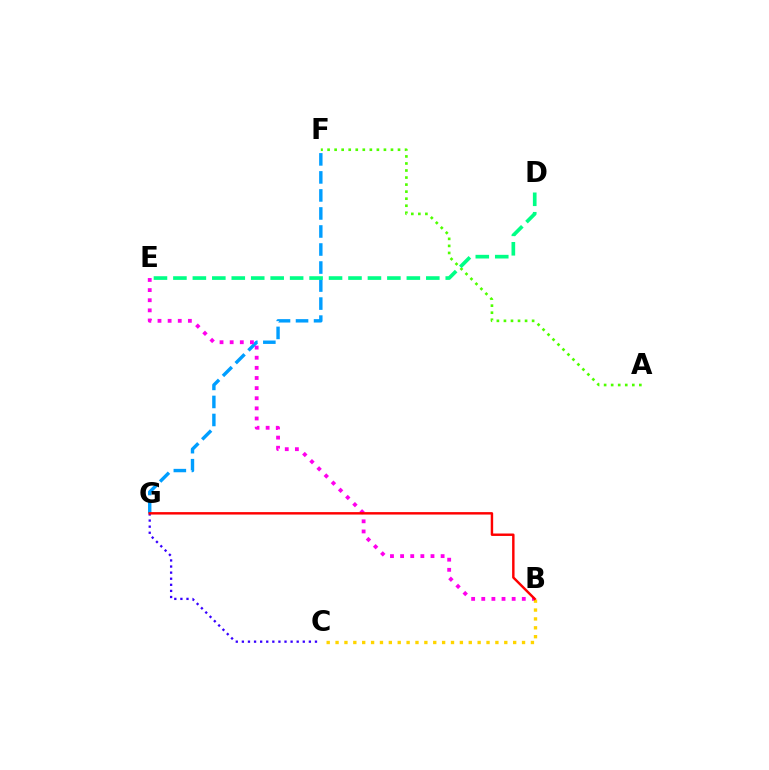{('F', 'G'): [{'color': '#009eff', 'line_style': 'dashed', 'thickness': 2.45}], ('A', 'F'): [{'color': '#4fff00', 'line_style': 'dotted', 'thickness': 1.91}], ('D', 'E'): [{'color': '#00ff86', 'line_style': 'dashed', 'thickness': 2.64}], ('C', 'G'): [{'color': '#3700ff', 'line_style': 'dotted', 'thickness': 1.66}], ('B', 'E'): [{'color': '#ff00ed', 'line_style': 'dotted', 'thickness': 2.75}], ('B', 'C'): [{'color': '#ffd500', 'line_style': 'dotted', 'thickness': 2.41}], ('B', 'G'): [{'color': '#ff0000', 'line_style': 'solid', 'thickness': 1.75}]}